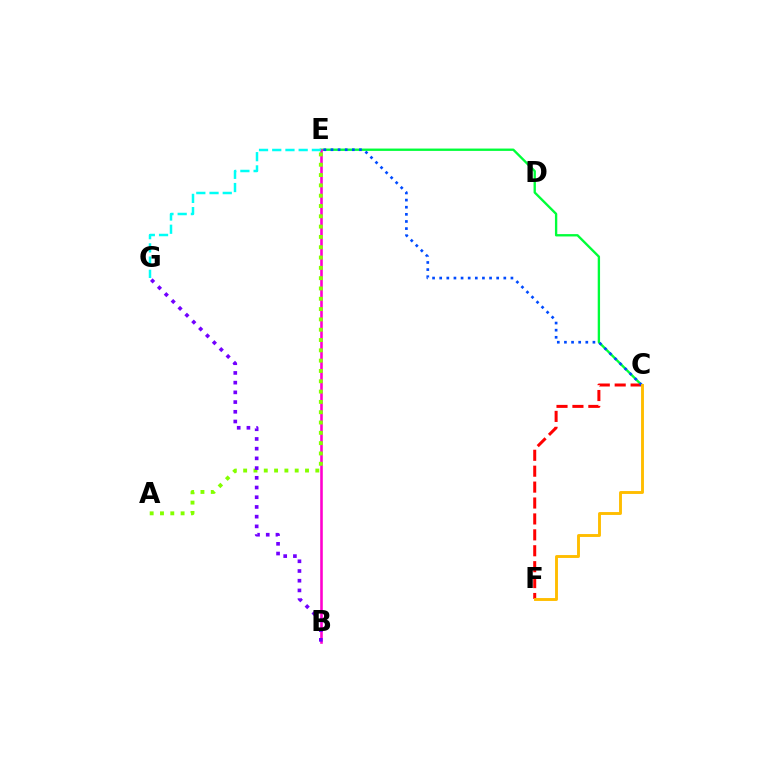{('C', 'E'): [{'color': '#00ff39', 'line_style': 'solid', 'thickness': 1.69}, {'color': '#004bff', 'line_style': 'dotted', 'thickness': 1.94}], ('C', 'F'): [{'color': '#ff0000', 'line_style': 'dashed', 'thickness': 2.16}, {'color': '#ffbd00', 'line_style': 'solid', 'thickness': 2.09}], ('B', 'E'): [{'color': '#ff00cf', 'line_style': 'solid', 'thickness': 1.86}], ('A', 'E'): [{'color': '#84ff00', 'line_style': 'dotted', 'thickness': 2.8}], ('E', 'G'): [{'color': '#00fff6', 'line_style': 'dashed', 'thickness': 1.8}], ('B', 'G'): [{'color': '#7200ff', 'line_style': 'dotted', 'thickness': 2.64}]}